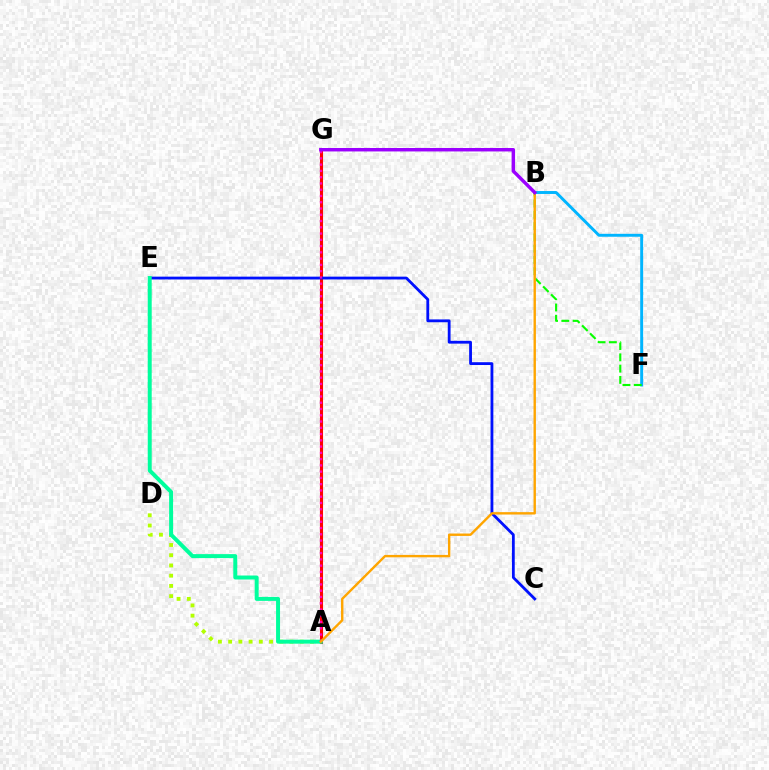{('A', 'G'): [{'color': '#ff0000', 'line_style': 'solid', 'thickness': 2.22}, {'color': '#ff00bd', 'line_style': 'dotted', 'thickness': 1.7}], ('B', 'F'): [{'color': '#00b5ff', 'line_style': 'solid', 'thickness': 2.11}, {'color': '#08ff00', 'line_style': 'dashed', 'thickness': 1.53}], ('A', 'D'): [{'color': '#b3ff00', 'line_style': 'dotted', 'thickness': 2.78}], ('C', 'E'): [{'color': '#0010ff', 'line_style': 'solid', 'thickness': 2.03}], ('A', 'E'): [{'color': '#00ff9d', 'line_style': 'solid', 'thickness': 2.86}], ('A', 'B'): [{'color': '#ffa500', 'line_style': 'solid', 'thickness': 1.72}], ('B', 'G'): [{'color': '#9b00ff', 'line_style': 'solid', 'thickness': 2.48}]}